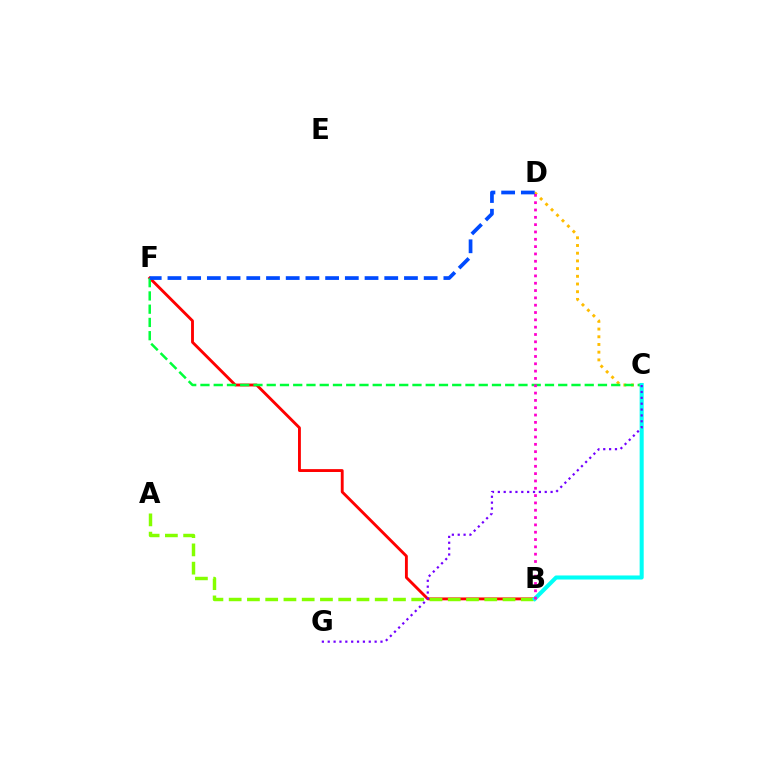{('B', 'F'): [{'color': '#ff0000', 'line_style': 'solid', 'thickness': 2.07}], ('A', 'B'): [{'color': '#84ff00', 'line_style': 'dashed', 'thickness': 2.48}], ('C', 'D'): [{'color': '#ffbd00', 'line_style': 'dotted', 'thickness': 2.09}], ('C', 'F'): [{'color': '#00ff39', 'line_style': 'dashed', 'thickness': 1.8}], ('B', 'C'): [{'color': '#00fff6', 'line_style': 'solid', 'thickness': 2.92}], ('C', 'G'): [{'color': '#7200ff', 'line_style': 'dotted', 'thickness': 1.59}], ('B', 'D'): [{'color': '#ff00cf', 'line_style': 'dotted', 'thickness': 1.99}], ('D', 'F'): [{'color': '#004bff', 'line_style': 'dashed', 'thickness': 2.68}]}